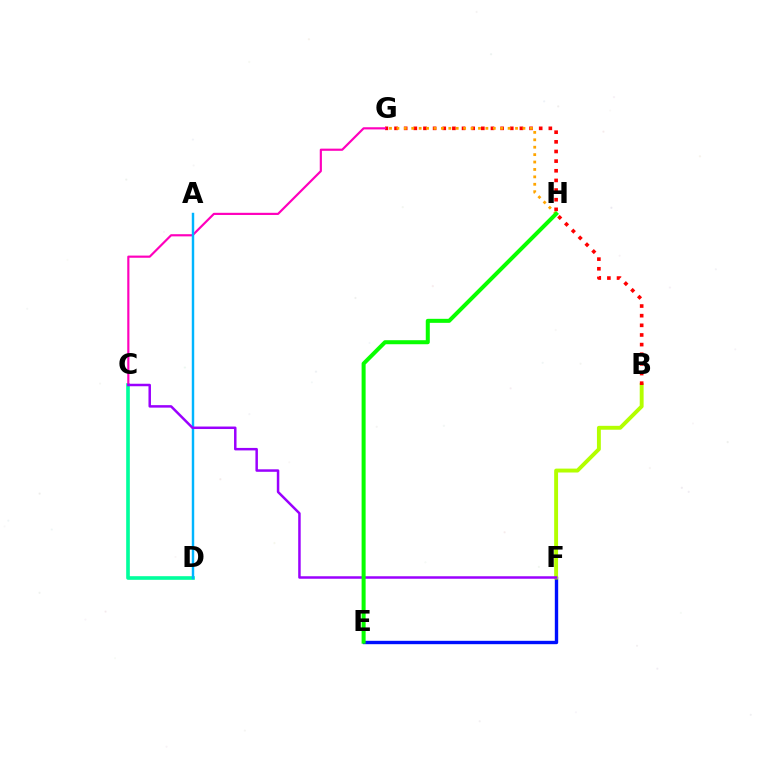{('C', 'D'): [{'color': '#00ff9d', 'line_style': 'solid', 'thickness': 2.61}], ('E', 'F'): [{'color': '#0010ff', 'line_style': 'solid', 'thickness': 2.43}], ('B', 'F'): [{'color': '#b3ff00', 'line_style': 'solid', 'thickness': 2.81}], ('B', 'G'): [{'color': '#ff0000', 'line_style': 'dotted', 'thickness': 2.62}], ('C', 'G'): [{'color': '#ff00bd', 'line_style': 'solid', 'thickness': 1.56}], ('A', 'D'): [{'color': '#00b5ff', 'line_style': 'solid', 'thickness': 1.76}], ('G', 'H'): [{'color': '#ffa500', 'line_style': 'dotted', 'thickness': 2.01}], ('C', 'F'): [{'color': '#9b00ff', 'line_style': 'solid', 'thickness': 1.79}], ('E', 'H'): [{'color': '#08ff00', 'line_style': 'solid', 'thickness': 2.89}]}